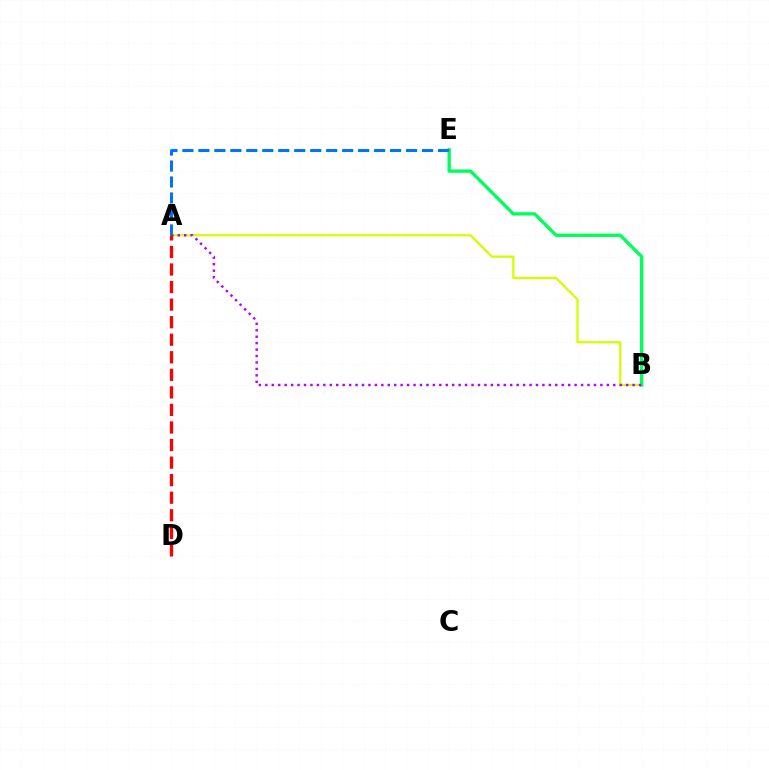{('A', 'B'): [{'color': '#d1ff00', 'line_style': 'solid', 'thickness': 1.61}, {'color': '#b900ff', 'line_style': 'dotted', 'thickness': 1.75}], ('B', 'E'): [{'color': '#00ff5c', 'line_style': 'solid', 'thickness': 2.42}], ('A', 'E'): [{'color': '#0074ff', 'line_style': 'dashed', 'thickness': 2.17}], ('A', 'D'): [{'color': '#ff0000', 'line_style': 'dashed', 'thickness': 2.38}]}